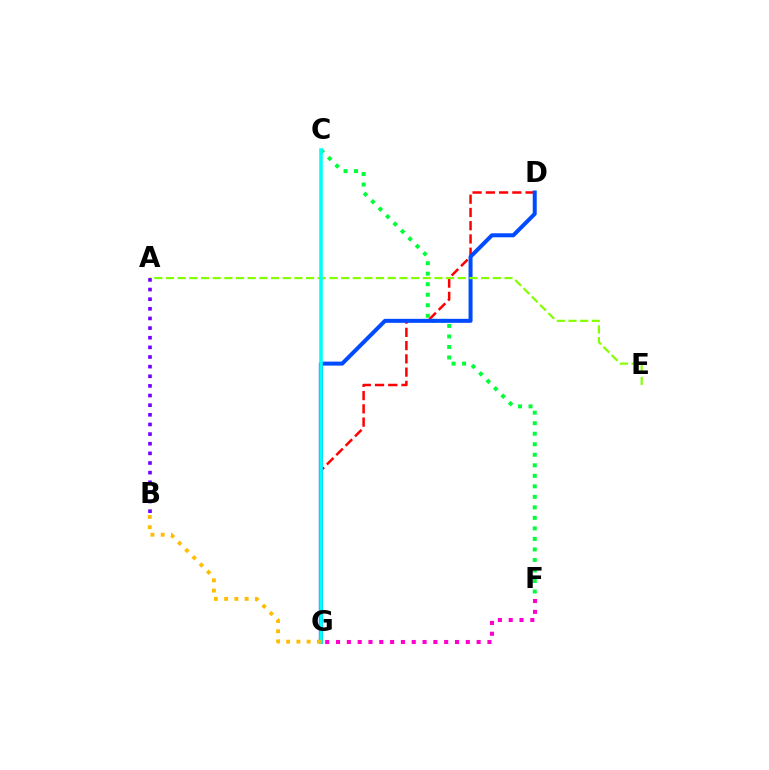{('D', 'G'): [{'color': '#ff0000', 'line_style': 'dashed', 'thickness': 1.8}, {'color': '#004bff', 'line_style': 'solid', 'thickness': 2.88}], ('C', 'F'): [{'color': '#00ff39', 'line_style': 'dotted', 'thickness': 2.86}], ('F', 'G'): [{'color': '#ff00cf', 'line_style': 'dotted', 'thickness': 2.94}], ('A', 'E'): [{'color': '#84ff00', 'line_style': 'dashed', 'thickness': 1.59}], ('A', 'B'): [{'color': '#7200ff', 'line_style': 'dotted', 'thickness': 2.62}], ('C', 'G'): [{'color': '#00fff6', 'line_style': 'solid', 'thickness': 2.55}], ('B', 'G'): [{'color': '#ffbd00', 'line_style': 'dotted', 'thickness': 2.79}]}